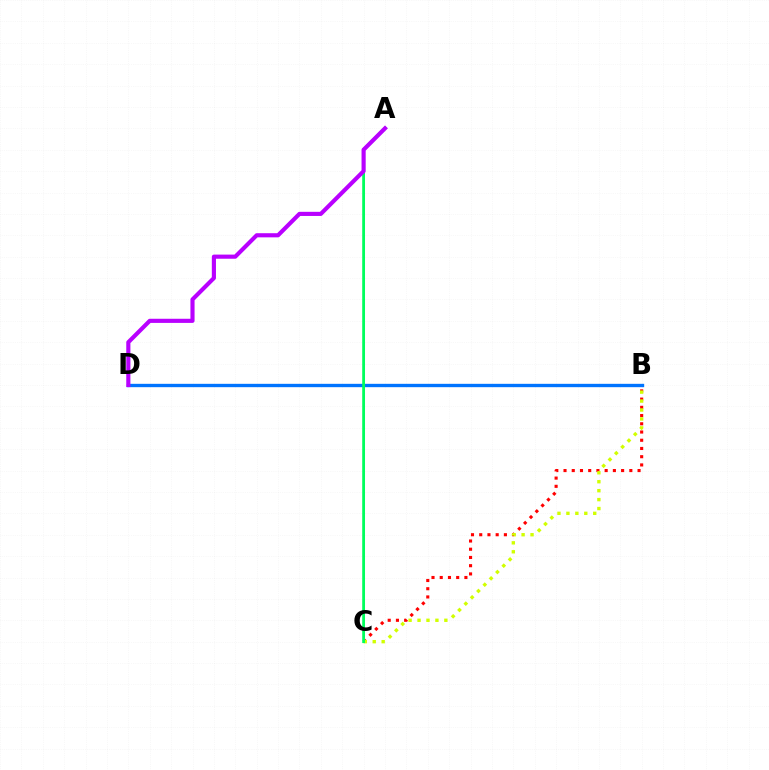{('B', 'D'): [{'color': '#0074ff', 'line_style': 'solid', 'thickness': 2.42}], ('B', 'C'): [{'color': '#ff0000', 'line_style': 'dotted', 'thickness': 2.24}, {'color': '#d1ff00', 'line_style': 'dotted', 'thickness': 2.43}], ('A', 'C'): [{'color': '#00ff5c', 'line_style': 'solid', 'thickness': 2.01}], ('A', 'D'): [{'color': '#b900ff', 'line_style': 'solid', 'thickness': 2.98}]}